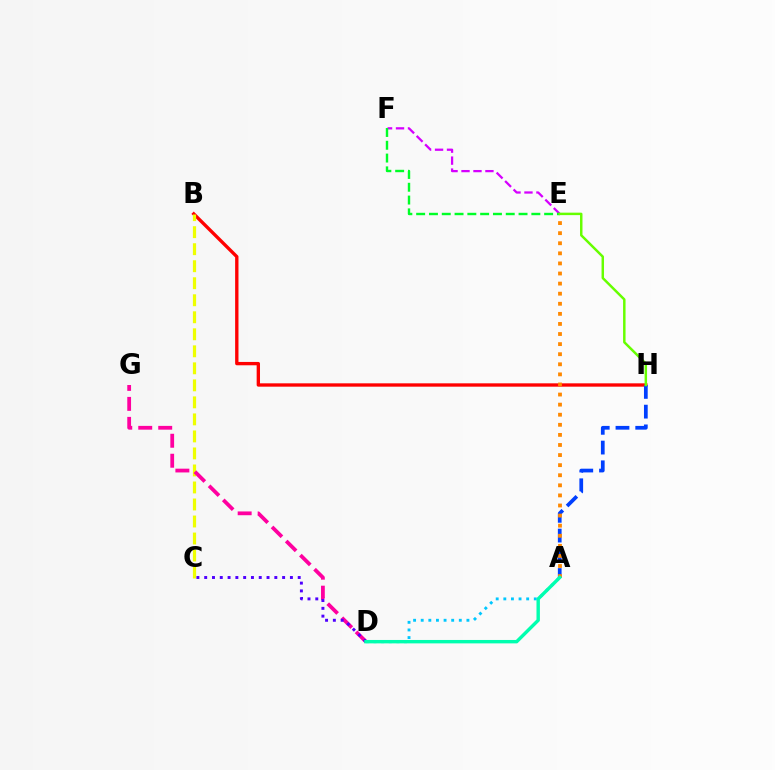{('B', 'H'): [{'color': '#ff0000', 'line_style': 'solid', 'thickness': 2.41}], ('B', 'C'): [{'color': '#eeff00', 'line_style': 'dashed', 'thickness': 2.31}], ('A', 'H'): [{'color': '#003fff', 'line_style': 'dashed', 'thickness': 2.68}], ('E', 'F'): [{'color': '#d600ff', 'line_style': 'dashed', 'thickness': 1.63}, {'color': '#00ff27', 'line_style': 'dashed', 'thickness': 1.74}], ('D', 'G'): [{'color': '#ff00a0', 'line_style': 'dashed', 'thickness': 2.71}], ('A', 'D'): [{'color': '#00c7ff', 'line_style': 'dotted', 'thickness': 2.07}, {'color': '#00ffaf', 'line_style': 'solid', 'thickness': 2.45}], ('C', 'D'): [{'color': '#4f00ff', 'line_style': 'dotted', 'thickness': 2.12}], ('A', 'E'): [{'color': '#ff8800', 'line_style': 'dotted', 'thickness': 2.74}], ('E', 'H'): [{'color': '#66ff00', 'line_style': 'solid', 'thickness': 1.77}]}